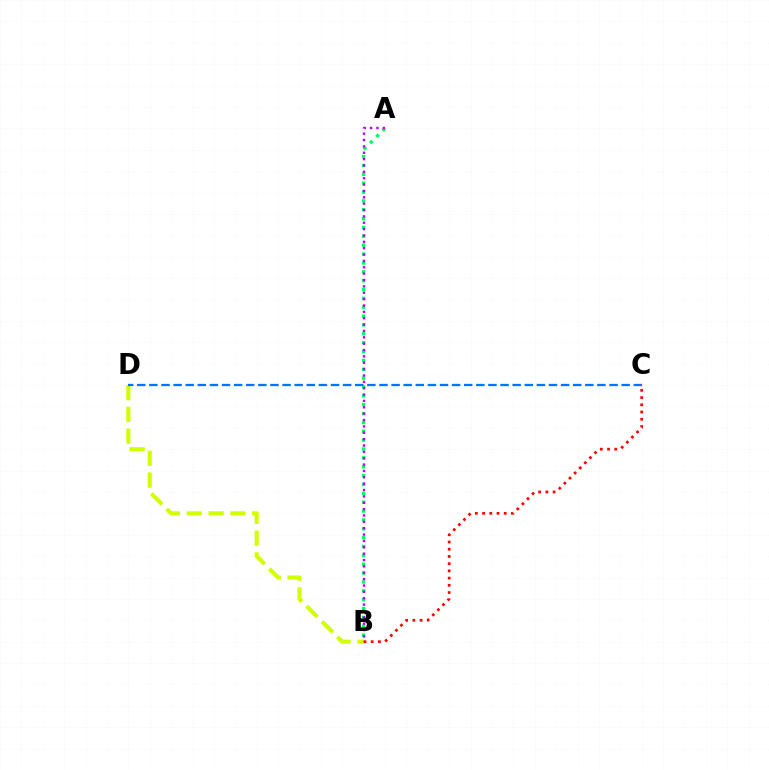{('A', 'B'): [{'color': '#00ff5c', 'line_style': 'dotted', 'thickness': 2.41}, {'color': '#b900ff', 'line_style': 'dotted', 'thickness': 1.73}], ('B', 'D'): [{'color': '#d1ff00', 'line_style': 'dashed', 'thickness': 2.96}], ('C', 'D'): [{'color': '#0074ff', 'line_style': 'dashed', 'thickness': 1.65}], ('B', 'C'): [{'color': '#ff0000', 'line_style': 'dotted', 'thickness': 1.96}]}